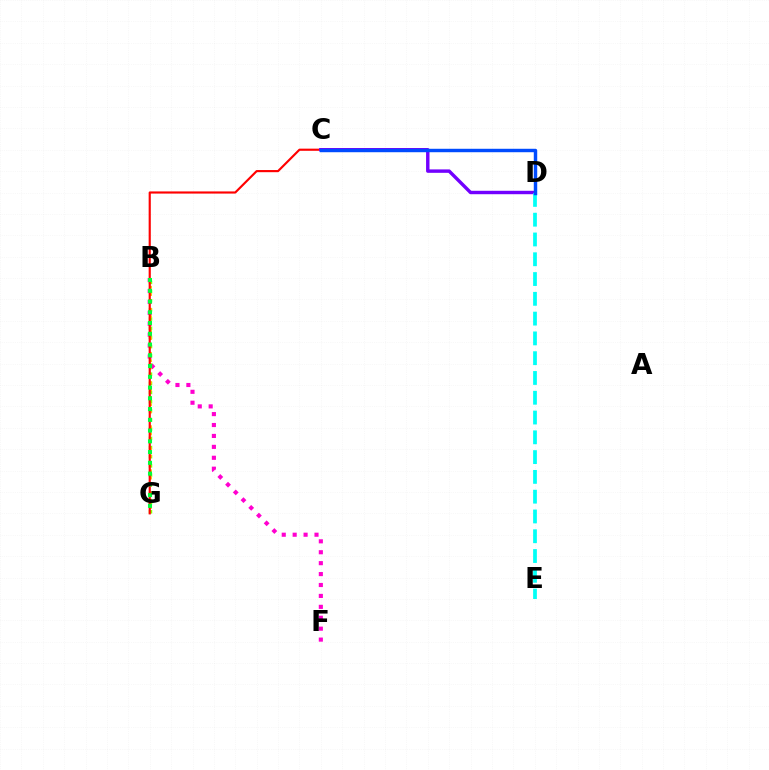{('B', 'F'): [{'color': '#ff00cf', 'line_style': 'dotted', 'thickness': 2.97}], ('B', 'G'): [{'color': '#84ff00', 'line_style': 'dotted', 'thickness': 2.49}, {'color': '#ffbd00', 'line_style': 'dotted', 'thickness': 1.99}, {'color': '#00ff39', 'line_style': 'dotted', 'thickness': 2.92}], ('C', 'G'): [{'color': '#ff0000', 'line_style': 'solid', 'thickness': 1.55}], ('C', 'D'): [{'color': '#7200ff', 'line_style': 'solid', 'thickness': 2.47}, {'color': '#004bff', 'line_style': 'solid', 'thickness': 2.48}], ('D', 'E'): [{'color': '#00fff6', 'line_style': 'dashed', 'thickness': 2.69}]}